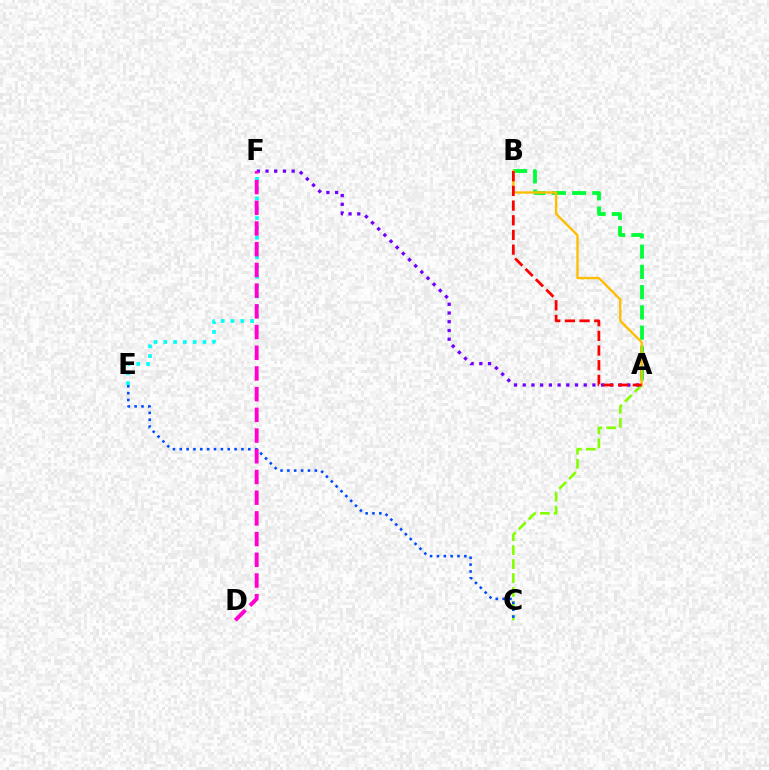{('A', 'C'): [{'color': '#84ff00', 'line_style': 'dashed', 'thickness': 1.89}], ('E', 'F'): [{'color': '#00fff6', 'line_style': 'dotted', 'thickness': 2.66}], ('A', 'B'): [{'color': '#00ff39', 'line_style': 'dashed', 'thickness': 2.75}, {'color': '#ffbd00', 'line_style': 'solid', 'thickness': 1.69}, {'color': '#ff0000', 'line_style': 'dashed', 'thickness': 1.99}], ('A', 'F'): [{'color': '#7200ff', 'line_style': 'dotted', 'thickness': 2.37}], ('C', 'E'): [{'color': '#004bff', 'line_style': 'dotted', 'thickness': 1.86}], ('D', 'F'): [{'color': '#ff00cf', 'line_style': 'dashed', 'thickness': 2.81}]}